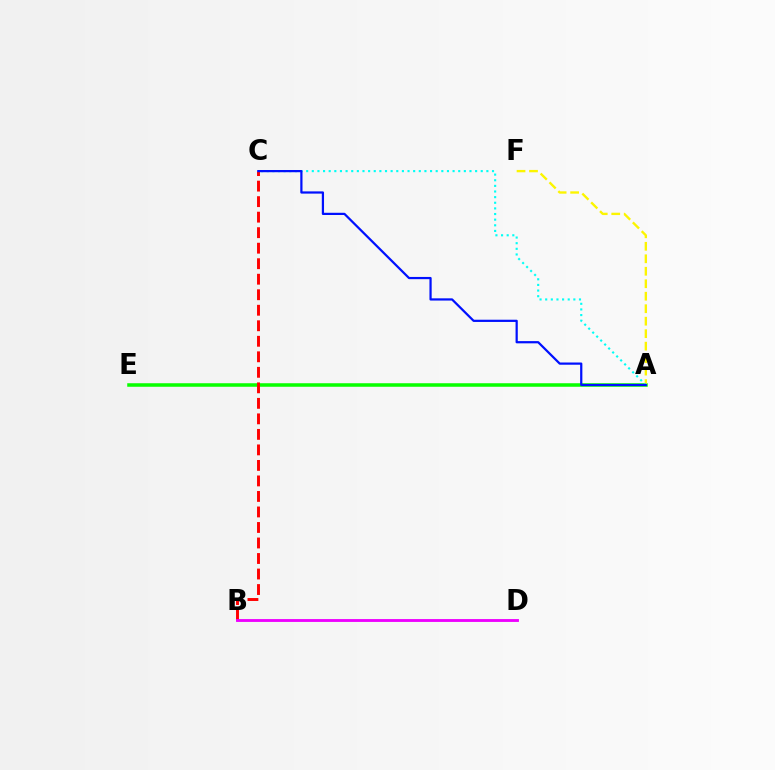{('A', 'E'): [{'color': '#08ff00', 'line_style': 'solid', 'thickness': 2.54}], ('B', 'C'): [{'color': '#ff0000', 'line_style': 'dashed', 'thickness': 2.11}], ('A', 'F'): [{'color': '#fcf500', 'line_style': 'dashed', 'thickness': 1.7}], ('A', 'C'): [{'color': '#00fff6', 'line_style': 'dotted', 'thickness': 1.53}, {'color': '#0010ff', 'line_style': 'solid', 'thickness': 1.6}], ('B', 'D'): [{'color': '#ee00ff', 'line_style': 'solid', 'thickness': 2.06}]}